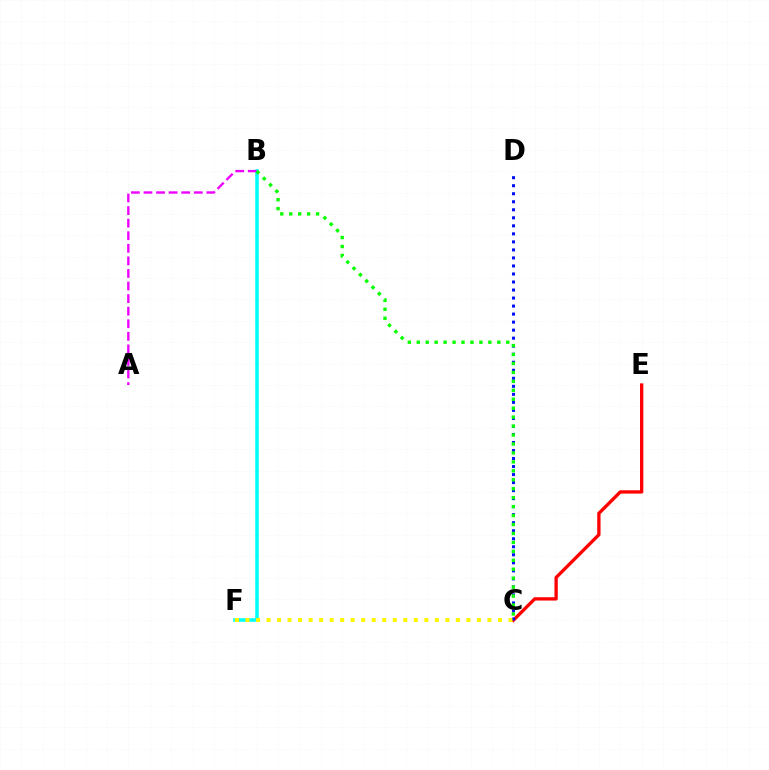{('B', 'F'): [{'color': '#00fff6', 'line_style': 'solid', 'thickness': 2.56}], ('C', 'E'): [{'color': '#ff0000', 'line_style': 'solid', 'thickness': 2.39}], ('C', 'D'): [{'color': '#0010ff', 'line_style': 'dotted', 'thickness': 2.18}], ('C', 'F'): [{'color': '#fcf500', 'line_style': 'dotted', 'thickness': 2.86}], ('A', 'B'): [{'color': '#ee00ff', 'line_style': 'dashed', 'thickness': 1.71}], ('B', 'C'): [{'color': '#08ff00', 'line_style': 'dotted', 'thickness': 2.43}]}